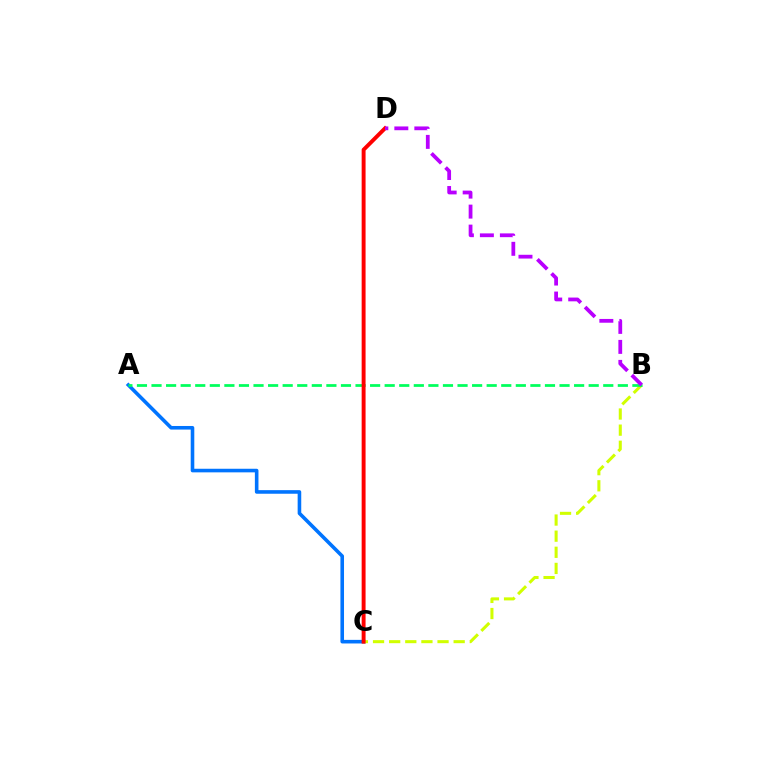{('A', 'C'): [{'color': '#0074ff', 'line_style': 'solid', 'thickness': 2.59}], ('B', 'C'): [{'color': '#d1ff00', 'line_style': 'dashed', 'thickness': 2.19}], ('A', 'B'): [{'color': '#00ff5c', 'line_style': 'dashed', 'thickness': 1.98}], ('C', 'D'): [{'color': '#ff0000', 'line_style': 'solid', 'thickness': 2.82}], ('B', 'D'): [{'color': '#b900ff', 'line_style': 'dashed', 'thickness': 2.72}]}